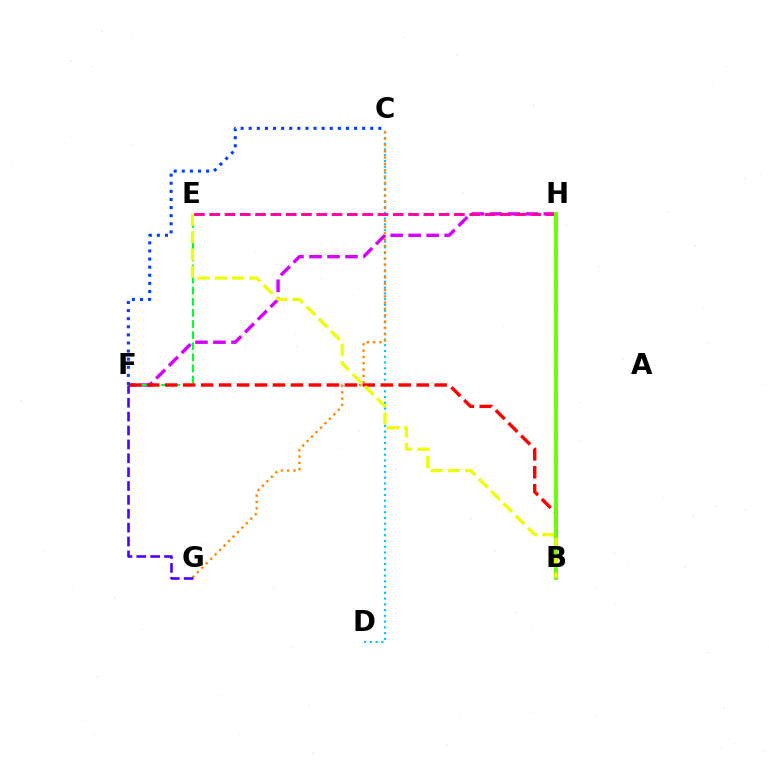{('C', 'D'): [{'color': '#00c7ff', 'line_style': 'dotted', 'thickness': 1.56}], ('C', 'G'): [{'color': '#ff8800', 'line_style': 'dotted', 'thickness': 1.71}], ('F', 'H'): [{'color': '#d600ff', 'line_style': 'dashed', 'thickness': 2.45}], ('E', 'F'): [{'color': '#00ff27', 'line_style': 'dashed', 'thickness': 1.51}], ('E', 'H'): [{'color': '#ff00a0', 'line_style': 'dashed', 'thickness': 2.08}], ('B', 'F'): [{'color': '#ff0000', 'line_style': 'dashed', 'thickness': 2.44}], ('B', 'H'): [{'color': '#00ffaf', 'line_style': 'dotted', 'thickness': 1.71}, {'color': '#66ff00', 'line_style': 'solid', 'thickness': 2.78}], ('C', 'F'): [{'color': '#003fff', 'line_style': 'dotted', 'thickness': 2.2}], ('F', 'G'): [{'color': '#4f00ff', 'line_style': 'dashed', 'thickness': 1.89}], ('B', 'E'): [{'color': '#eeff00', 'line_style': 'dashed', 'thickness': 2.35}]}